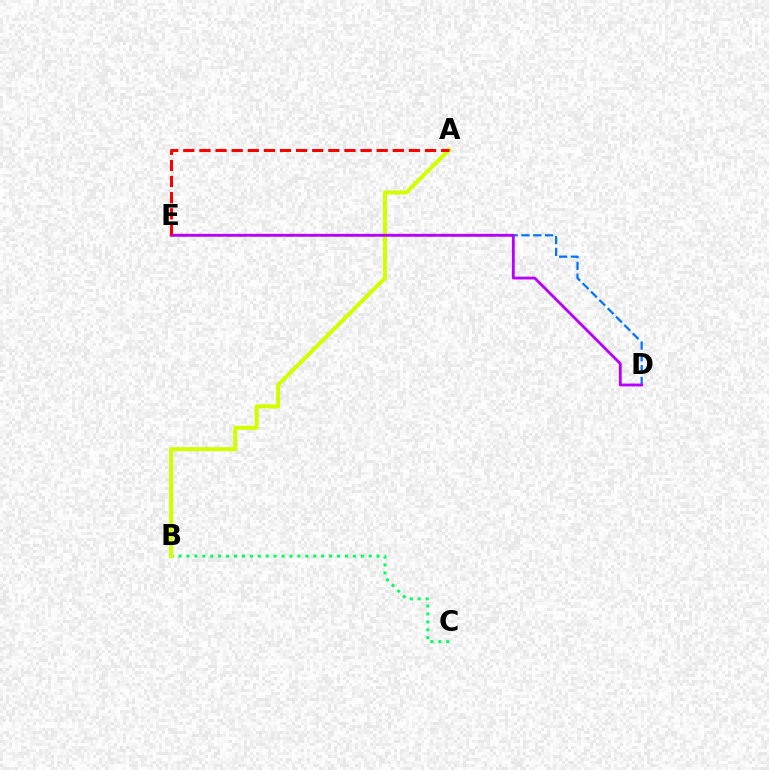{('B', 'C'): [{'color': '#00ff5c', 'line_style': 'dotted', 'thickness': 2.15}], ('D', 'E'): [{'color': '#0074ff', 'line_style': 'dashed', 'thickness': 1.6}, {'color': '#b900ff', 'line_style': 'solid', 'thickness': 2.04}], ('A', 'B'): [{'color': '#d1ff00', 'line_style': 'solid', 'thickness': 2.9}], ('A', 'E'): [{'color': '#ff0000', 'line_style': 'dashed', 'thickness': 2.19}]}